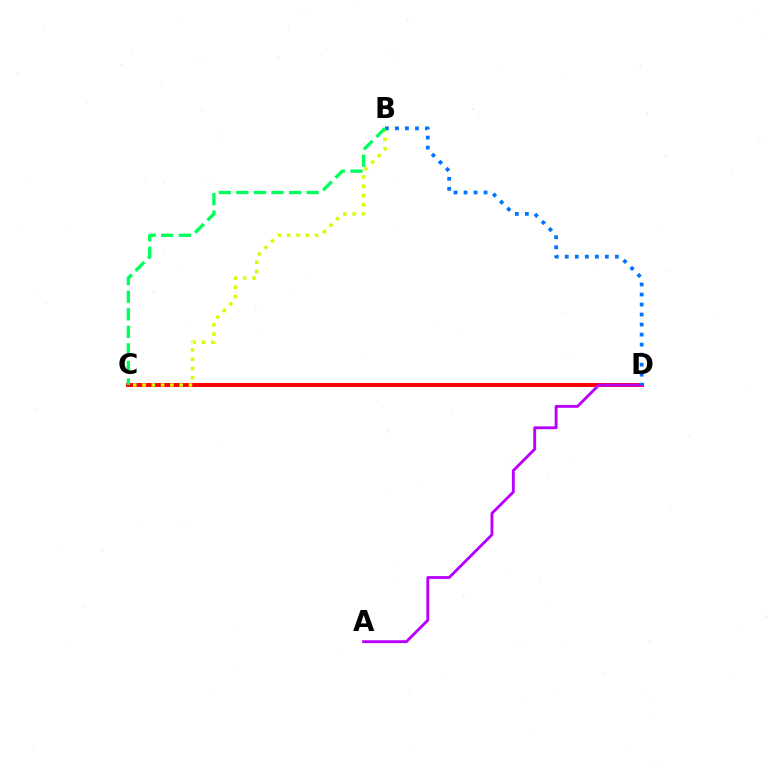{('C', 'D'): [{'color': '#ff0000', 'line_style': 'solid', 'thickness': 2.83}], ('A', 'D'): [{'color': '#b900ff', 'line_style': 'solid', 'thickness': 2.07}], ('B', 'C'): [{'color': '#d1ff00', 'line_style': 'dotted', 'thickness': 2.52}, {'color': '#00ff5c', 'line_style': 'dashed', 'thickness': 2.39}], ('B', 'D'): [{'color': '#0074ff', 'line_style': 'dotted', 'thickness': 2.72}]}